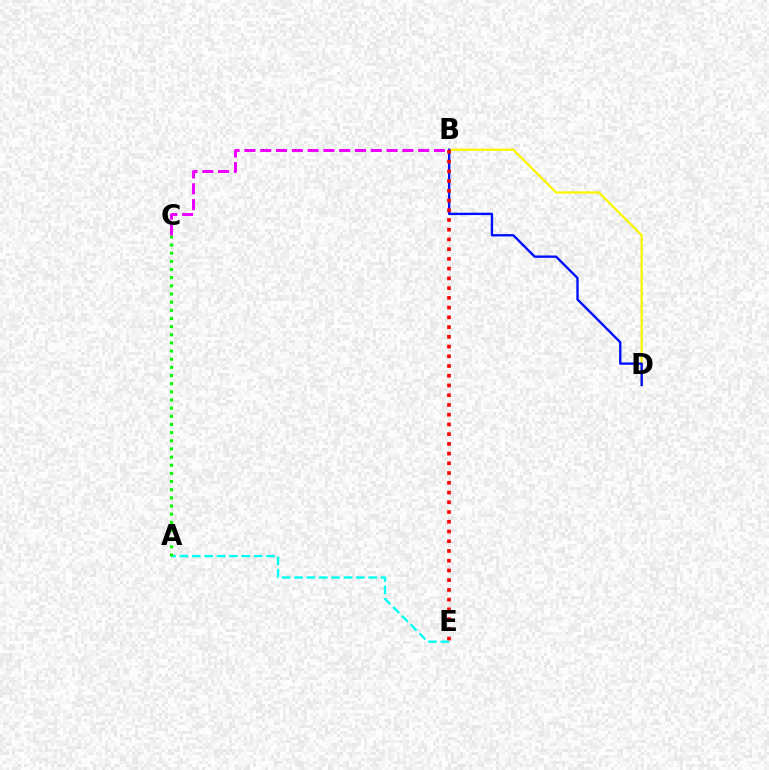{('A', 'E'): [{'color': '#00fff6', 'line_style': 'dashed', 'thickness': 1.68}], ('B', 'D'): [{'color': '#fcf500', 'line_style': 'solid', 'thickness': 1.63}, {'color': '#0010ff', 'line_style': 'solid', 'thickness': 1.71}], ('A', 'C'): [{'color': '#08ff00', 'line_style': 'dotted', 'thickness': 2.22}], ('B', 'C'): [{'color': '#ee00ff', 'line_style': 'dashed', 'thickness': 2.15}], ('B', 'E'): [{'color': '#ff0000', 'line_style': 'dotted', 'thickness': 2.64}]}